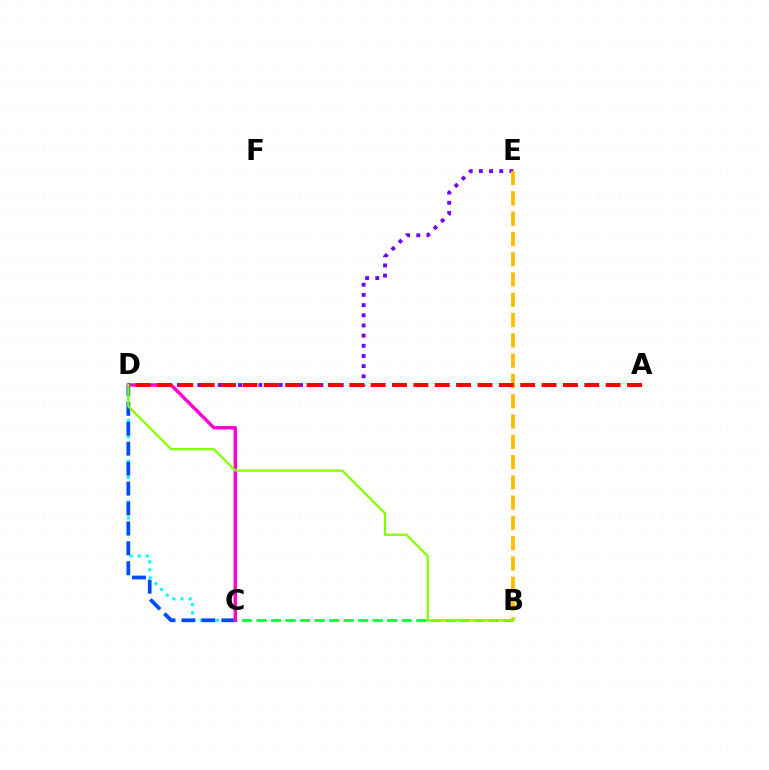{('B', 'C'): [{'color': '#00ff39', 'line_style': 'dashed', 'thickness': 1.97}], ('D', 'E'): [{'color': '#7200ff', 'line_style': 'dotted', 'thickness': 2.76}], ('C', 'D'): [{'color': '#00fff6', 'line_style': 'dotted', 'thickness': 2.21}, {'color': '#004bff', 'line_style': 'dashed', 'thickness': 2.71}, {'color': '#ff00cf', 'line_style': 'solid', 'thickness': 2.45}], ('B', 'E'): [{'color': '#ffbd00', 'line_style': 'dashed', 'thickness': 2.76}], ('A', 'D'): [{'color': '#ff0000', 'line_style': 'dashed', 'thickness': 2.9}], ('B', 'D'): [{'color': '#84ff00', 'line_style': 'solid', 'thickness': 1.62}]}